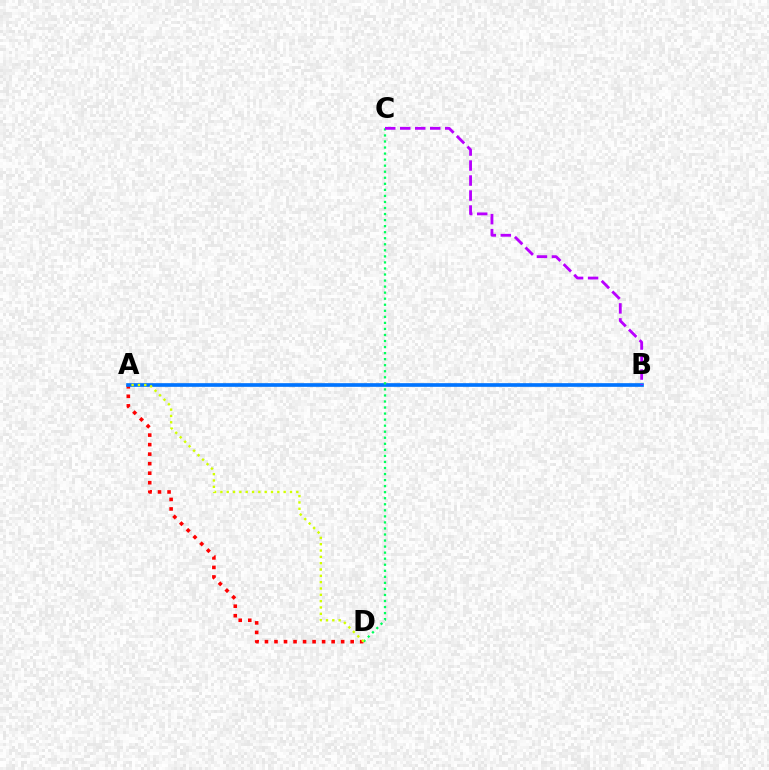{('A', 'D'): [{'color': '#ff0000', 'line_style': 'dotted', 'thickness': 2.59}, {'color': '#d1ff00', 'line_style': 'dotted', 'thickness': 1.72}], ('A', 'B'): [{'color': '#0074ff', 'line_style': 'solid', 'thickness': 2.64}], ('C', 'D'): [{'color': '#00ff5c', 'line_style': 'dotted', 'thickness': 1.64}], ('B', 'C'): [{'color': '#b900ff', 'line_style': 'dashed', 'thickness': 2.04}]}